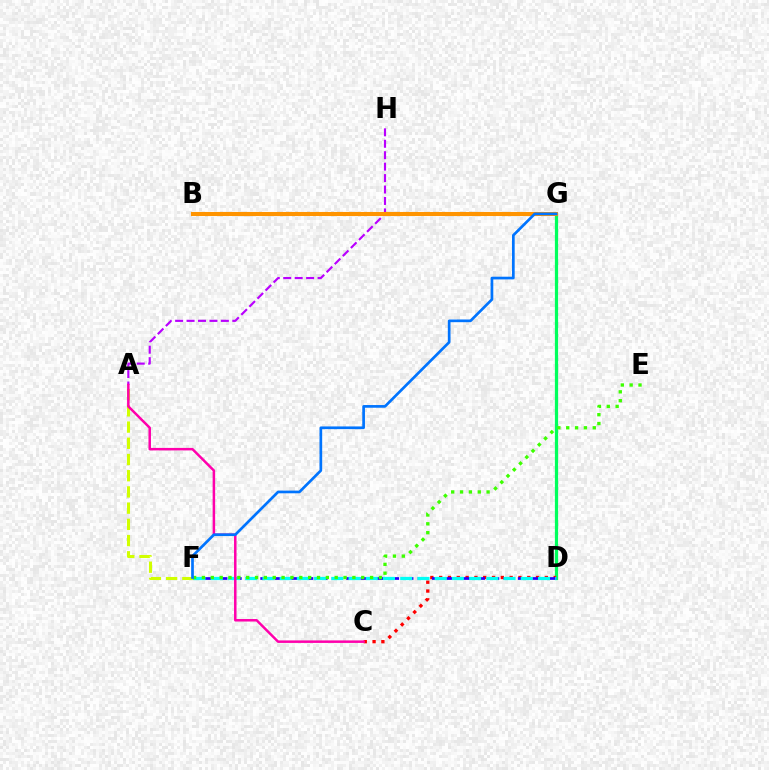{('A', 'F'): [{'color': '#d1ff00', 'line_style': 'dashed', 'thickness': 2.2}], ('A', 'H'): [{'color': '#b900ff', 'line_style': 'dashed', 'thickness': 1.55}], ('D', 'G'): [{'color': '#00ff5c', 'line_style': 'solid', 'thickness': 2.33}], ('C', 'D'): [{'color': '#ff0000', 'line_style': 'dotted', 'thickness': 2.39}], ('B', 'G'): [{'color': '#ff9400', 'line_style': 'solid', 'thickness': 2.94}], ('D', 'F'): [{'color': '#2500ff', 'line_style': 'dashed', 'thickness': 1.94}, {'color': '#00fff6', 'line_style': 'dashed', 'thickness': 2.34}], ('A', 'C'): [{'color': '#ff00ac', 'line_style': 'solid', 'thickness': 1.8}], ('E', 'F'): [{'color': '#3dff00', 'line_style': 'dotted', 'thickness': 2.4}], ('F', 'G'): [{'color': '#0074ff', 'line_style': 'solid', 'thickness': 1.94}]}